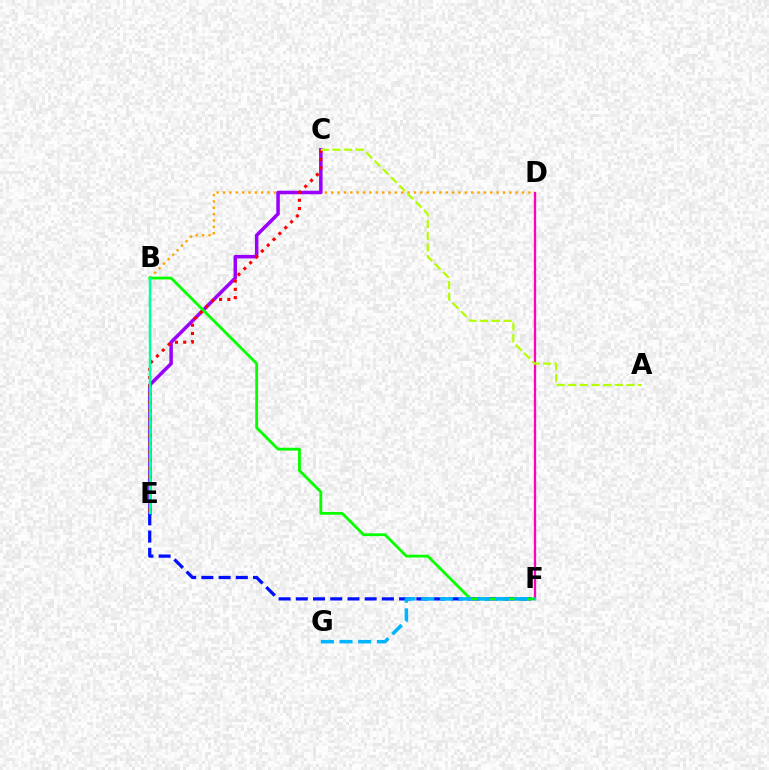{('B', 'D'): [{'color': '#ffa500', 'line_style': 'dotted', 'thickness': 1.73}], ('D', 'F'): [{'color': '#ff00bd', 'line_style': 'solid', 'thickness': 1.65}], ('C', 'E'): [{'color': '#9b00ff', 'line_style': 'solid', 'thickness': 2.53}, {'color': '#ff0000', 'line_style': 'dotted', 'thickness': 2.24}], ('E', 'F'): [{'color': '#0010ff', 'line_style': 'dashed', 'thickness': 2.34}], ('B', 'F'): [{'color': '#08ff00', 'line_style': 'solid', 'thickness': 2.03}], ('F', 'G'): [{'color': '#00b5ff', 'line_style': 'dashed', 'thickness': 2.54}], ('B', 'E'): [{'color': '#00ff9d', 'line_style': 'solid', 'thickness': 1.78}], ('A', 'C'): [{'color': '#b3ff00', 'line_style': 'dashed', 'thickness': 1.58}]}